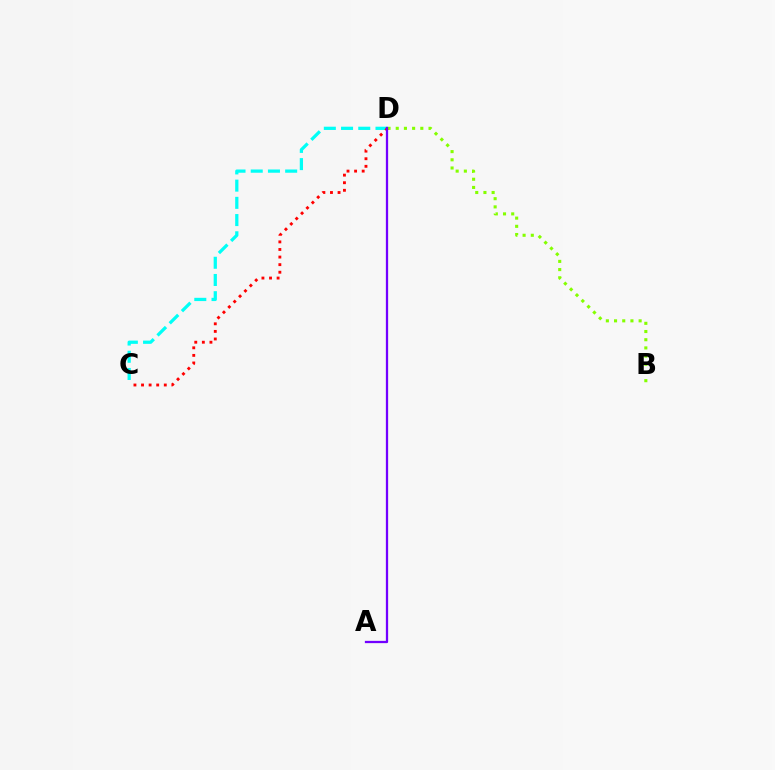{('B', 'D'): [{'color': '#84ff00', 'line_style': 'dotted', 'thickness': 2.23}], ('C', 'D'): [{'color': '#00fff6', 'line_style': 'dashed', 'thickness': 2.34}, {'color': '#ff0000', 'line_style': 'dotted', 'thickness': 2.06}], ('A', 'D'): [{'color': '#7200ff', 'line_style': 'solid', 'thickness': 1.63}]}